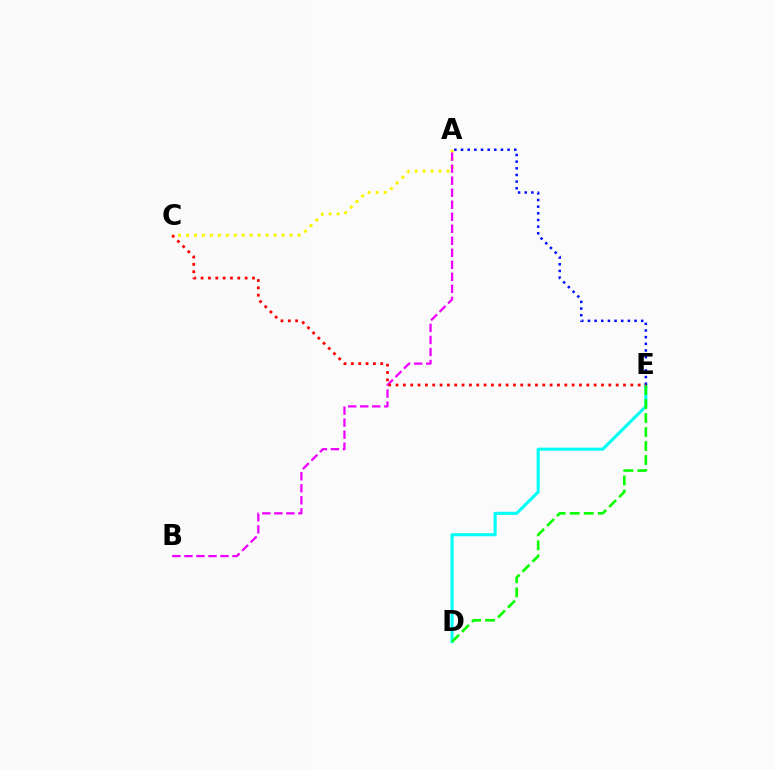{('A', 'C'): [{'color': '#fcf500', 'line_style': 'dotted', 'thickness': 2.17}], ('D', 'E'): [{'color': '#00fff6', 'line_style': 'solid', 'thickness': 2.21}, {'color': '#08ff00', 'line_style': 'dashed', 'thickness': 1.9}], ('A', 'B'): [{'color': '#ee00ff', 'line_style': 'dashed', 'thickness': 1.63}], ('A', 'E'): [{'color': '#0010ff', 'line_style': 'dotted', 'thickness': 1.81}], ('C', 'E'): [{'color': '#ff0000', 'line_style': 'dotted', 'thickness': 1.99}]}